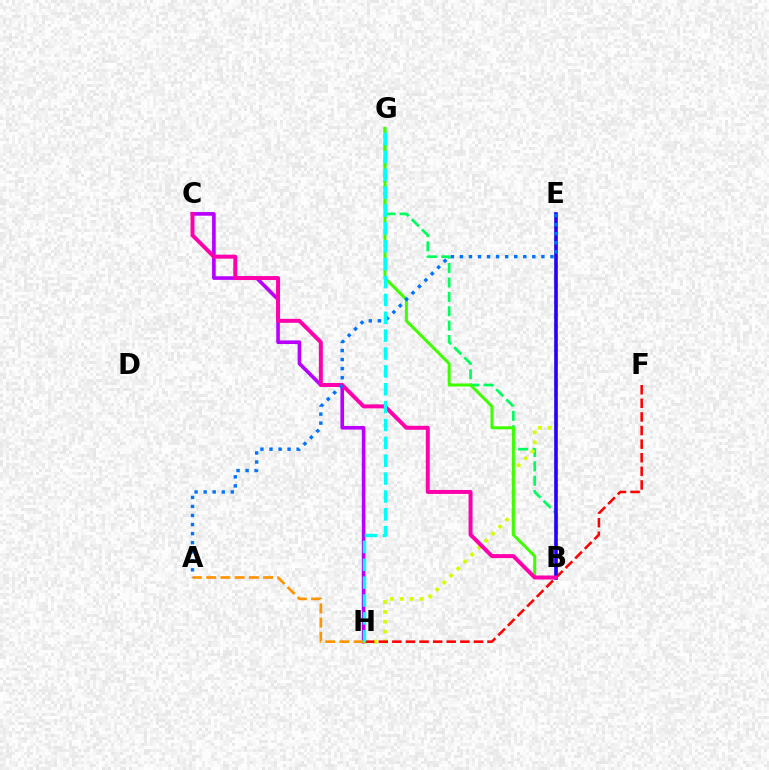{('C', 'H'): [{'color': '#b900ff', 'line_style': 'solid', 'thickness': 2.61}], ('B', 'G'): [{'color': '#00ff5c', 'line_style': 'dashed', 'thickness': 1.95}, {'color': '#3dff00', 'line_style': 'solid', 'thickness': 2.15}], ('E', 'H'): [{'color': '#d1ff00', 'line_style': 'dotted', 'thickness': 2.68}], ('F', 'H'): [{'color': '#ff0000', 'line_style': 'dashed', 'thickness': 1.85}], ('B', 'E'): [{'color': '#2500ff', 'line_style': 'solid', 'thickness': 2.6}], ('B', 'C'): [{'color': '#ff00ac', 'line_style': 'solid', 'thickness': 2.86}], ('A', 'H'): [{'color': '#ff9400', 'line_style': 'dashed', 'thickness': 1.93}], ('A', 'E'): [{'color': '#0074ff', 'line_style': 'dotted', 'thickness': 2.46}], ('G', 'H'): [{'color': '#00fff6', 'line_style': 'dashed', 'thickness': 2.43}]}